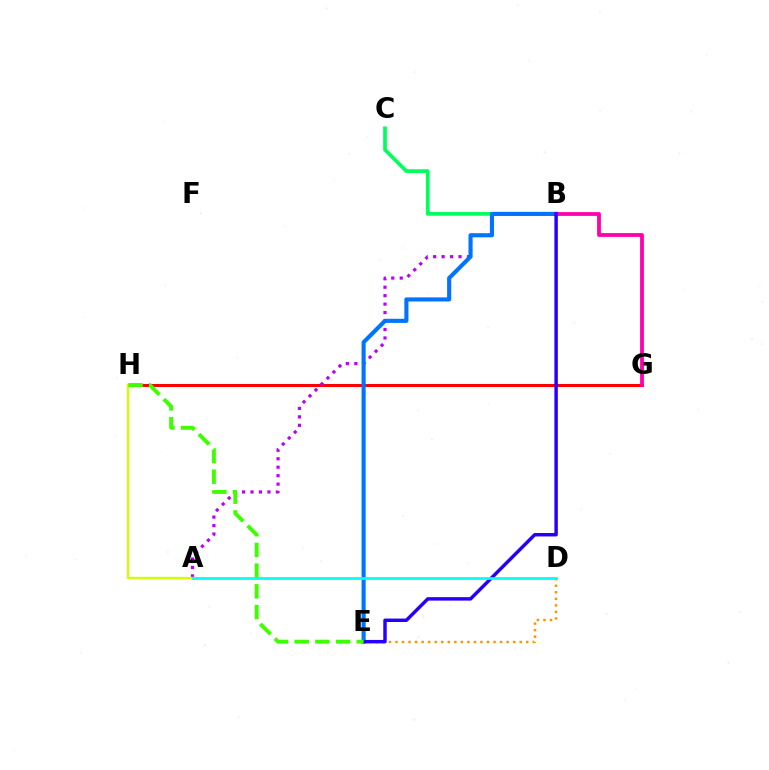{('G', 'H'): [{'color': '#ff0000', 'line_style': 'solid', 'thickness': 2.19}], ('B', 'C'): [{'color': '#00ff5c', 'line_style': 'solid', 'thickness': 2.66}], ('D', 'E'): [{'color': '#ff9400', 'line_style': 'dotted', 'thickness': 1.78}], ('A', 'B'): [{'color': '#b900ff', 'line_style': 'dotted', 'thickness': 2.3}], ('B', 'E'): [{'color': '#0074ff', 'line_style': 'solid', 'thickness': 2.96}, {'color': '#2500ff', 'line_style': 'solid', 'thickness': 2.48}], ('A', 'H'): [{'color': '#d1ff00', 'line_style': 'solid', 'thickness': 1.7}], ('B', 'G'): [{'color': '#ff00ac', 'line_style': 'solid', 'thickness': 2.73}], ('E', 'H'): [{'color': '#3dff00', 'line_style': 'dashed', 'thickness': 2.81}], ('A', 'D'): [{'color': '#00fff6', 'line_style': 'solid', 'thickness': 1.99}]}